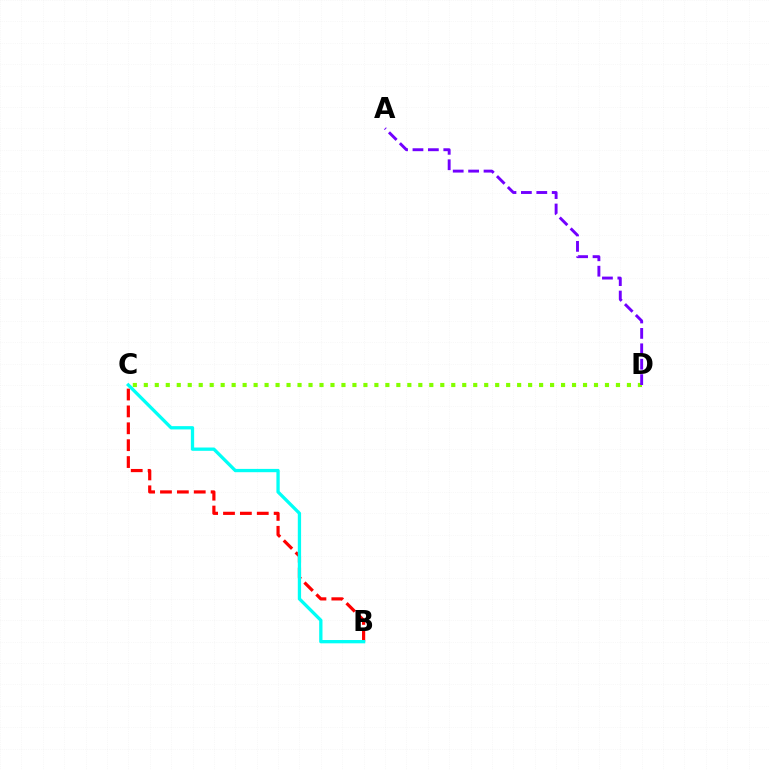{('C', 'D'): [{'color': '#84ff00', 'line_style': 'dotted', 'thickness': 2.98}], ('B', 'C'): [{'color': '#ff0000', 'line_style': 'dashed', 'thickness': 2.29}, {'color': '#00fff6', 'line_style': 'solid', 'thickness': 2.38}], ('A', 'D'): [{'color': '#7200ff', 'line_style': 'dashed', 'thickness': 2.09}]}